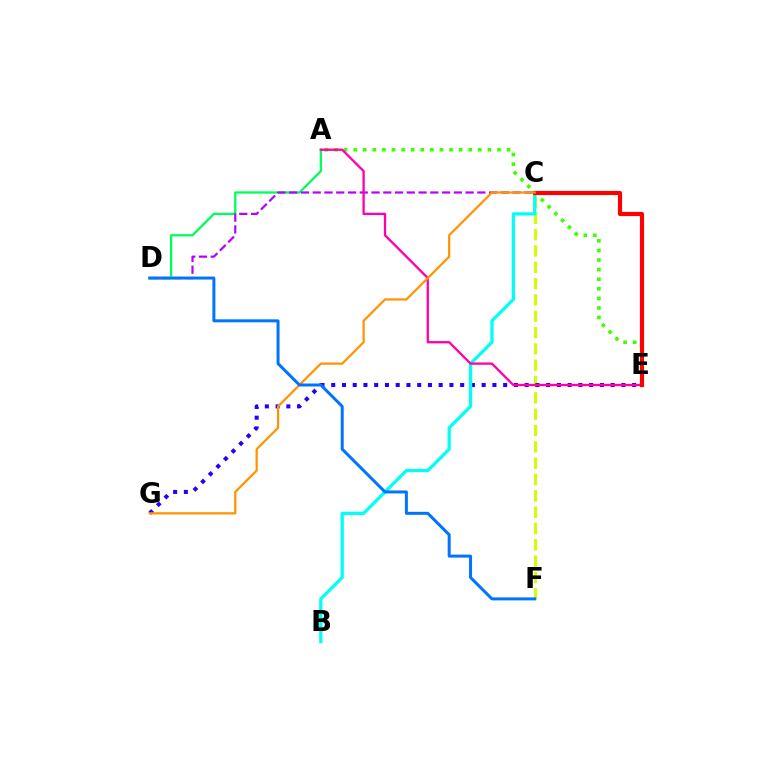{('C', 'F'): [{'color': '#d1ff00', 'line_style': 'dashed', 'thickness': 2.22}], ('E', 'G'): [{'color': '#2500ff', 'line_style': 'dotted', 'thickness': 2.92}], ('B', 'C'): [{'color': '#00fff6', 'line_style': 'solid', 'thickness': 2.35}], ('A', 'E'): [{'color': '#3dff00', 'line_style': 'dotted', 'thickness': 2.61}, {'color': '#ff00ac', 'line_style': 'solid', 'thickness': 1.66}], ('A', 'D'): [{'color': '#00ff5c', 'line_style': 'solid', 'thickness': 1.65}], ('C', 'D'): [{'color': '#b900ff', 'line_style': 'dashed', 'thickness': 1.6}], ('C', 'E'): [{'color': '#ff0000', 'line_style': 'solid', 'thickness': 2.99}], ('C', 'G'): [{'color': '#ff9400', 'line_style': 'solid', 'thickness': 1.61}], ('D', 'F'): [{'color': '#0074ff', 'line_style': 'solid', 'thickness': 2.15}]}